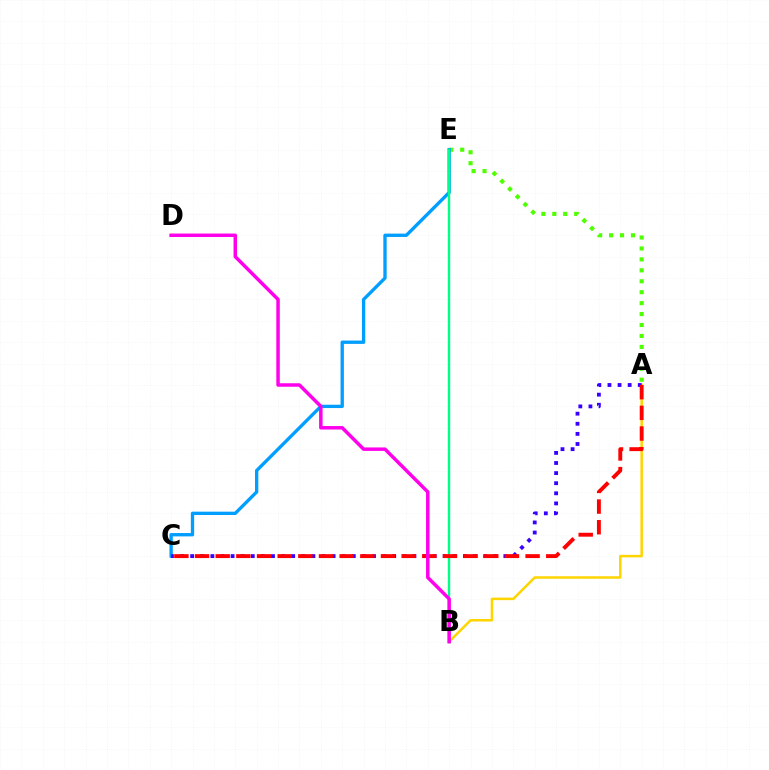{('A', 'B'): [{'color': '#ffd500', 'line_style': 'solid', 'thickness': 1.81}], ('A', 'E'): [{'color': '#4fff00', 'line_style': 'dotted', 'thickness': 2.97}], ('C', 'E'): [{'color': '#009eff', 'line_style': 'solid', 'thickness': 2.39}], ('A', 'C'): [{'color': '#3700ff', 'line_style': 'dotted', 'thickness': 2.74}, {'color': '#ff0000', 'line_style': 'dashed', 'thickness': 2.81}], ('B', 'E'): [{'color': '#00ff86', 'line_style': 'solid', 'thickness': 1.74}], ('B', 'D'): [{'color': '#ff00ed', 'line_style': 'solid', 'thickness': 2.5}]}